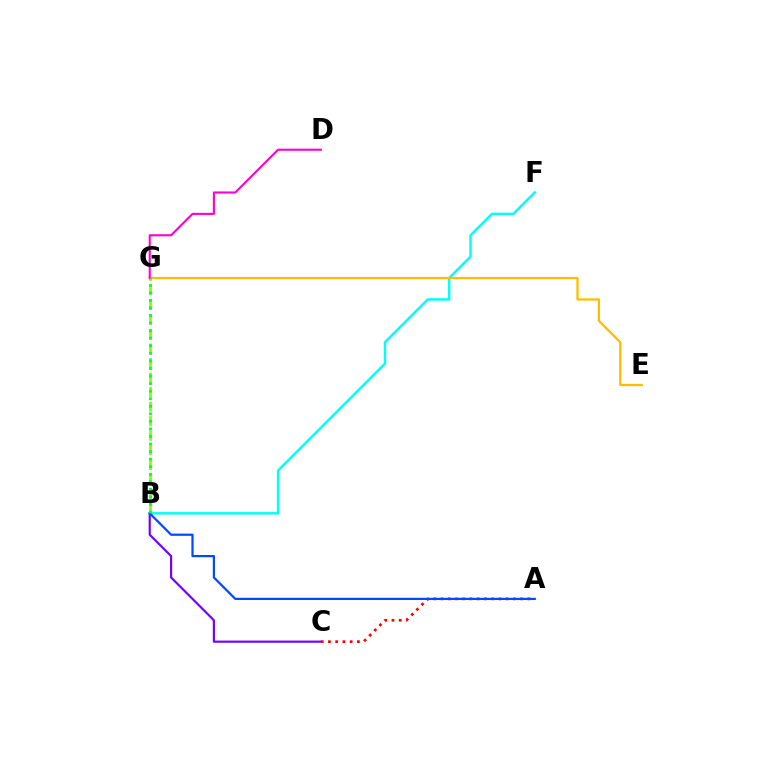{('B', 'F'): [{'color': '#00fff6', 'line_style': 'solid', 'thickness': 1.78}], ('B', 'G'): [{'color': '#84ff00', 'line_style': 'dashed', 'thickness': 1.97}, {'color': '#00ff39', 'line_style': 'dotted', 'thickness': 2.05}], ('B', 'C'): [{'color': '#7200ff', 'line_style': 'solid', 'thickness': 1.56}], ('A', 'C'): [{'color': '#ff0000', 'line_style': 'dotted', 'thickness': 1.97}], ('A', 'B'): [{'color': '#004bff', 'line_style': 'solid', 'thickness': 1.61}], ('E', 'G'): [{'color': '#ffbd00', 'line_style': 'solid', 'thickness': 1.64}], ('D', 'G'): [{'color': '#ff00cf', 'line_style': 'solid', 'thickness': 1.51}]}